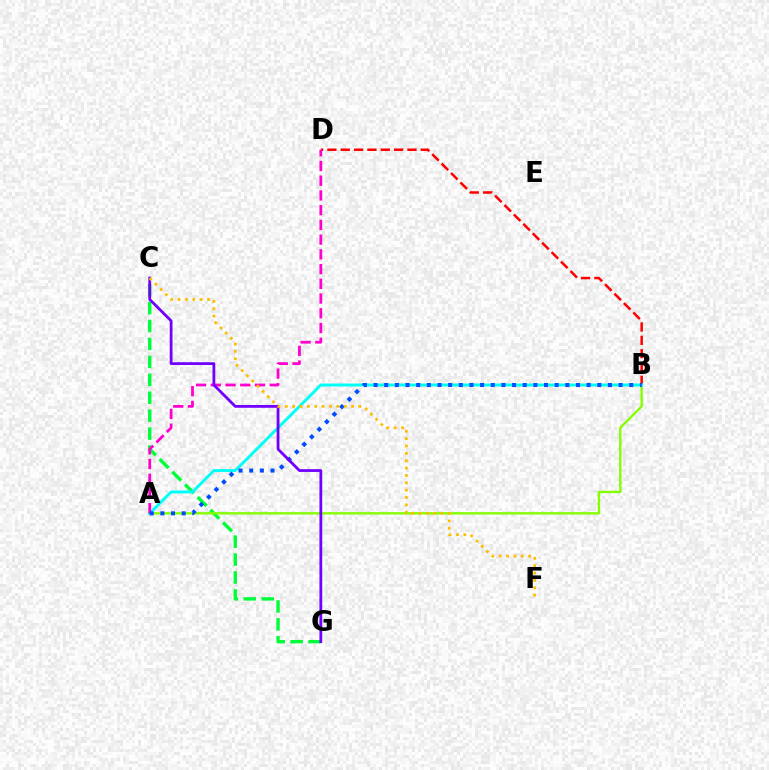{('B', 'D'): [{'color': '#ff0000', 'line_style': 'dashed', 'thickness': 1.81}], ('C', 'G'): [{'color': '#00ff39', 'line_style': 'dashed', 'thickness': 2.44}, {'color': '#7200ff', 'line_style': 'solid', 'thickness': 2.01}], ('A', 'B'): [{'color': '#84ff00', 'line_style': 'solid', 'thickness': 1.69}, {'color': '#00fff6', 'line_style': 'solid', 'thickness': 2.11}, {'color': '#004bff', 'line_style': 'dotted', 'thickness': 2.89}], ('A', 'D'): [{'color': '#ff00cf', 'line_style': 'dashed', 'thickness': 2.0}], ('C', 'F'): [{'color': '#ffbd00', 'line_style': 'dotted', 'thickness': 2.0}]}